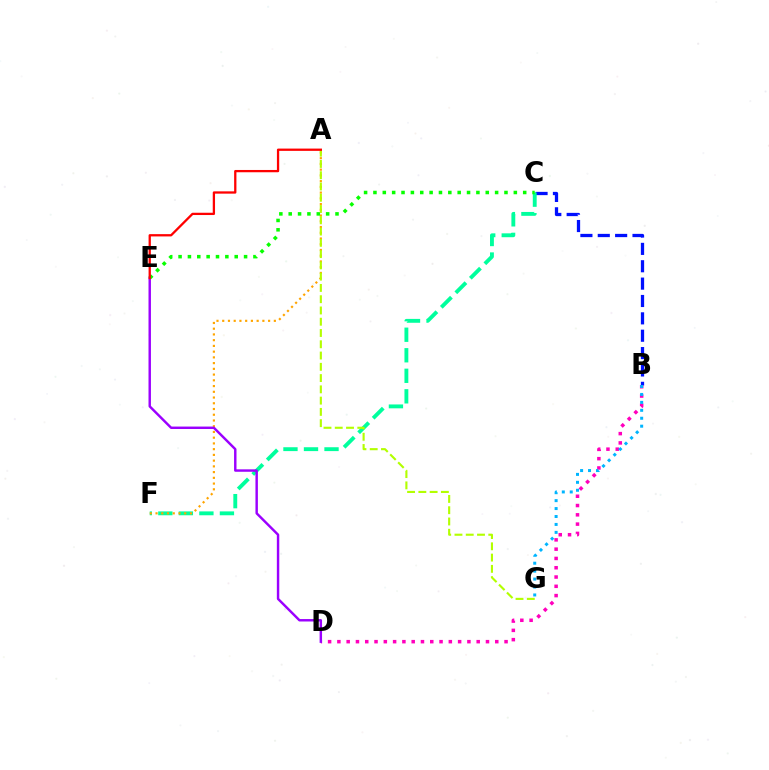{('B', 'C'): [{'color': '#0010ff', 'line_style': 'dashed', 'thickness': 2.36}], ('B', 'D'): [{'color': '#ff00bd', 'line_style': 'dotted', 'thickness': 2.52}], ('C', 'F'): [{'color': '#00ff9d', 'line_style': 'dashed', 'thickness': 2.79}], ('A', 'F'): [{'color': '#ffa500', 'line_style': 'dotted', 'thickness': 1.56}], ('D', 'E'): [{'color': '#9b00ff', 'line_style': 'solid', 'thickness': 1.76}], ('B', 'G'): [{'color': '#00b5ff', 'line_style': 'dotted', 'thickness': 2.16}], ('C', 'E'): [{'color': '#08ff00', 'line_style': 'dotted', 'thickness': 2.54}], ('A', 'G'): [{'color': '#b3ff00', 'line_style': 'dashed', 'thickness': 1.53}], ('A', 'E'): [{'color': '#ff0000', 'line_style': 'solid', 'thickness': 1.65}]}